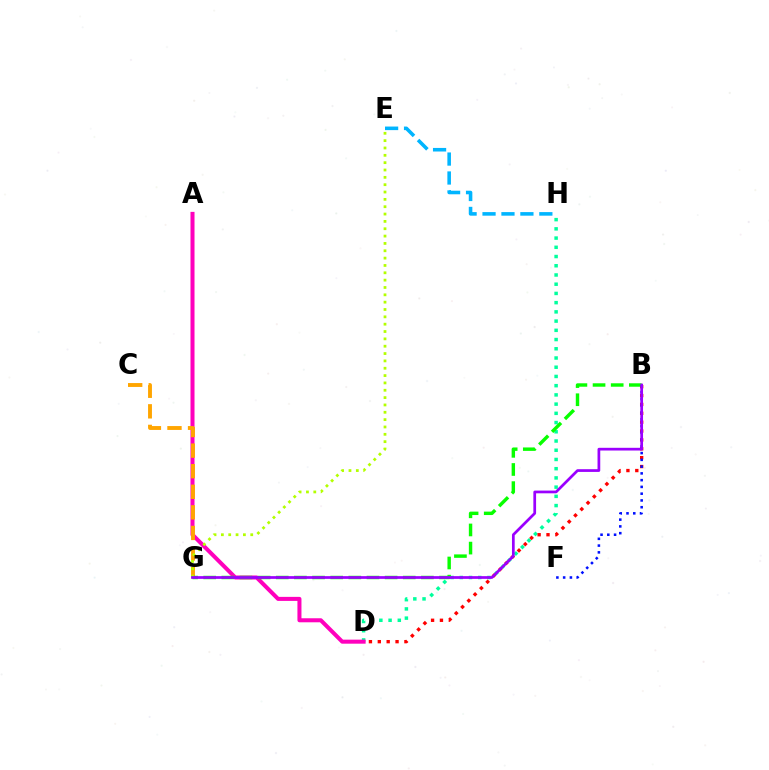{('D', 'H'): [{'color': '#00ff9d', 'line_style': 'dotted', 'thickness': 2.51}], ('A', 'D'): [{'color': '#ff00bd', 'line_style': 'solid', 'thickness': 2.9}], ('E', 'H'): [{'color': '#00b5ff', 'line_style': 'dashed', 'thickness': 2.57}], ('B', 'D'): [{'color': '#ff0000', 'line_style': 'dotted', 'thickness': 2.41}], ('C', 'G'): [{'color': '#ffa500', 'line_style': 'dashed', 'thickness': 2.8}], ('B', 'G'): [{'color': '#08ff00', 'line_style': 'dashed', 'thickness': 2.46}, {'color': '#9b00ff', 'line_style': 'solid', 'thickness': 1.96}], ('B', 'F'): [{'color': '#0010ff', 'line_style': 'dotted', 'thickness': 1.84}], ('E', 'G'): [{'color': '#b3ff00', 'line_style': 'dotted', 'thickness': 1.99}]}